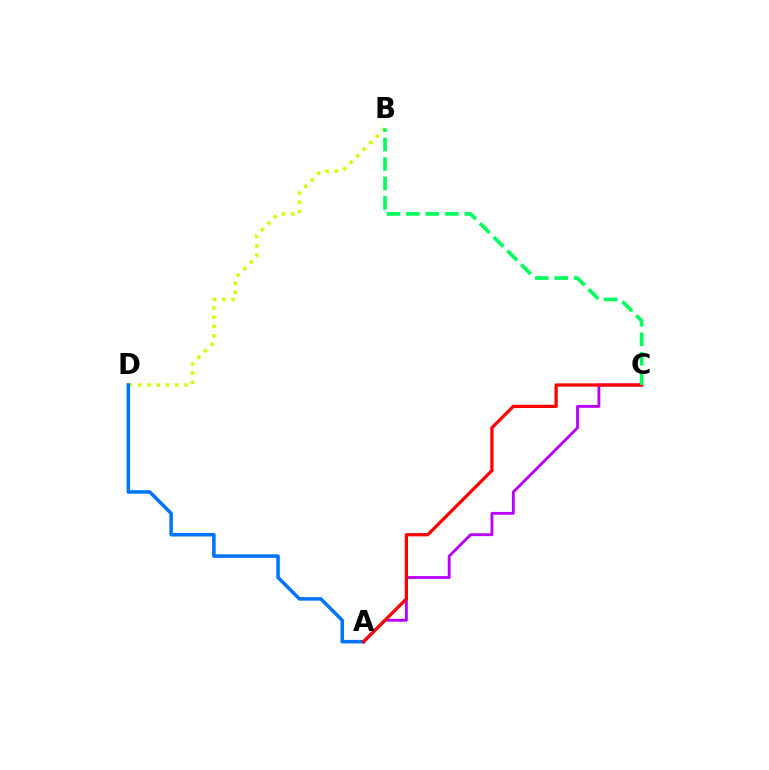{('B', 'D'): [{'color': '#d1ff00', 'line_style': 'dotted', 'thickness': 2.51}], ('A', 'D'): [{'color': '#0074ff', 'line_style': 'solid', 'thickness': 2.54}], ('A', 'C'): [{'color': '#b900ff', 'line_style': 'solid', 'thickness': 2.04}, {'color': '#ff0000', 'line_style': 'solid', 'thickness': 2.34}], ('B', 'C'): [{'color': '#00ff5c', 'line_style': 'dashed', 'thickness': 2.64}]}